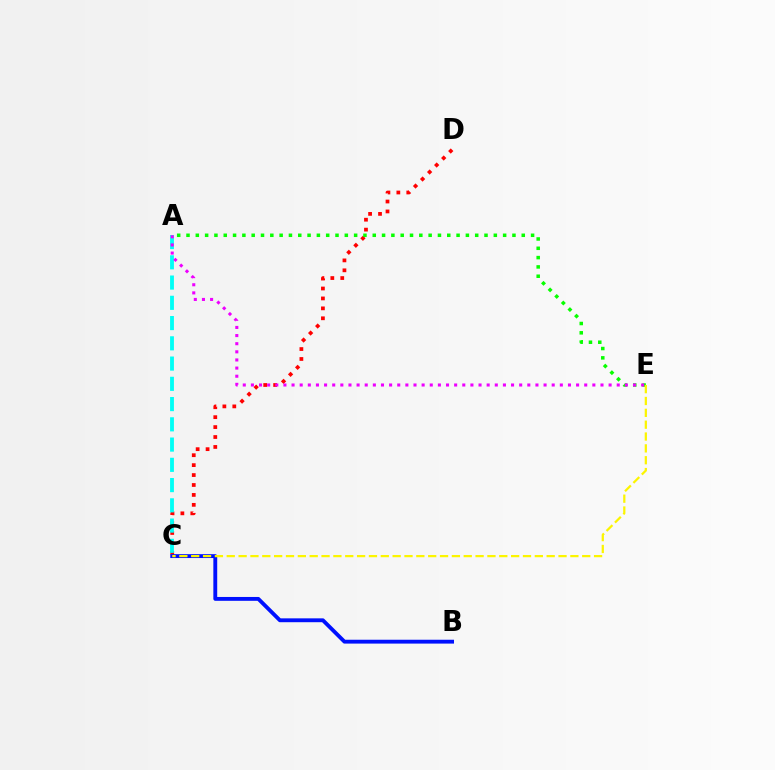{('C', 'D'): [{'color': '#ff0000', 'line_style': 'dotted', 'thickness': 2.7}], ('A', 'C'): [{'color': '#00fff6', 'line_style': 'dashed', 'thickness': 2.75}], ('A', 'E'): [{'color': '#08ff00', 'line_style': 'dotted', 'thickness': 2.53}, {'color': '#ee00ff', 'line_style': 'dotted', 'thickness': 2.21}], ('B', 'C'): [{'color': '#0010ff', 'line_style': 'solid', 'thickness': 2.78}], ('C', 'E'): [{'color': '#fcf500', 'line_style': 'dashed', 'thickness': 1.61}]}